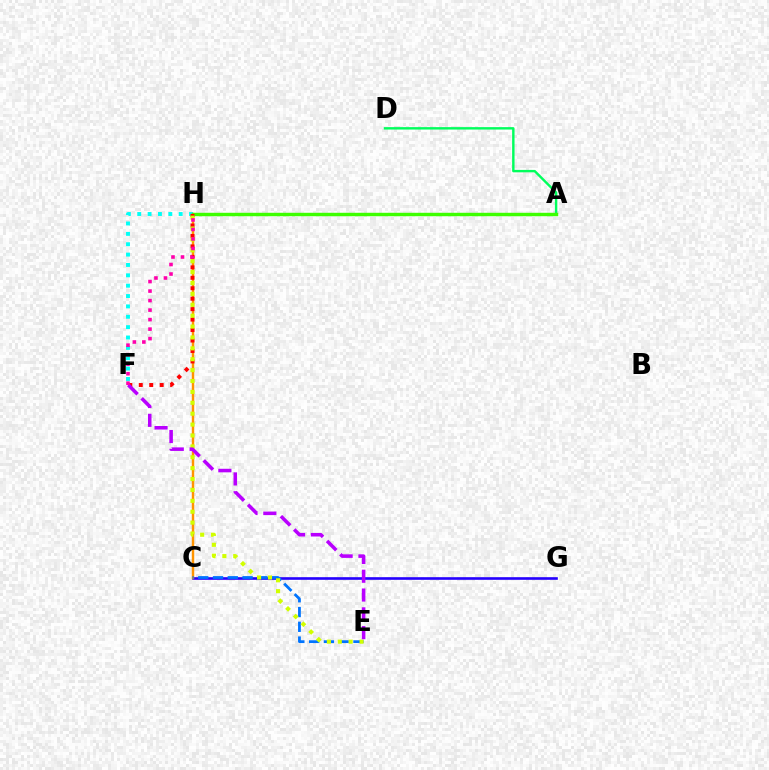{('C', 'G'): [{'color': '#2500ff', 'line_style': 'solid', 'thickness': 1.89}], ('A', 'D'): [{'color': '#00ff5c', 'line_style': 'solid', 'thickness': 1.74}], ('C', 'H'): [{'color': '#ff9400', 'line_style': 'solid', 'thickness': 1.75}], ('C', 'E'): [{'color': '#0074ff', 'line_style': 'dashed', 'thickness': 2.01}], ('F', 'H'): [{'color': '#00fff6', 'line_style': 'dotted', 'thickness': 2.82}, {'color': '#ff0000', 'line_style': 'dotted', 'thickness': 2.84}, {'color': '#ff00ac', 'line_style': 'dotted', 'thickness': 2.58}], ('A', 'H'): [{'color': '#3dff00', 'line_style': 'solid', 'thickness': 2.47}], ('E', 'H'): [{'color': '#d1ff00', 'line_style': 'dotted', 'thickness': 2.96}], ('E', 'F'): [{'color': '#b900ff', 'line_style': 'dashed', 'thickness': 2.55}]}